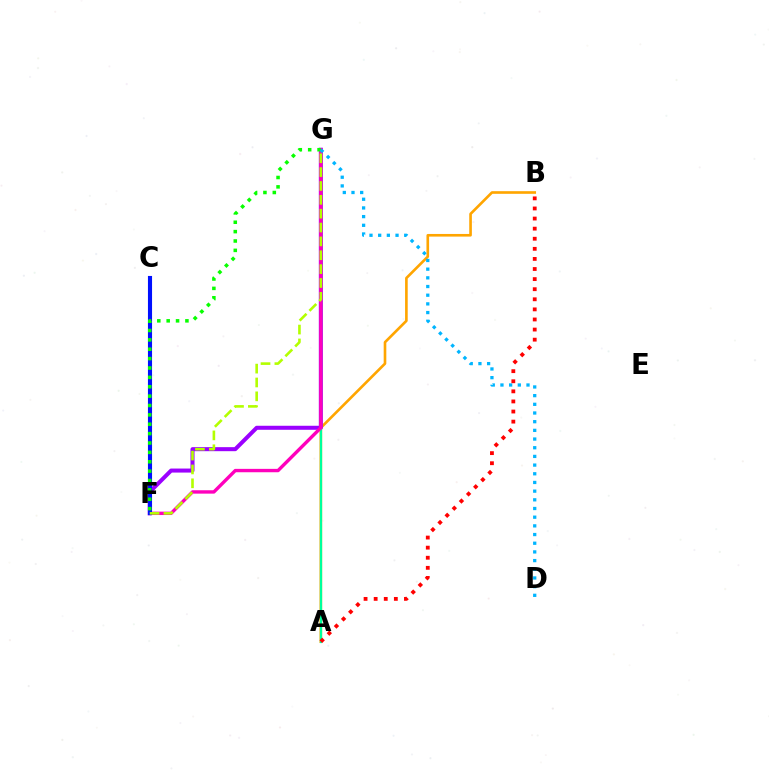{('A', 'B'): [{'color': '#ffa500', 'line_style': 'solid', 'thickness': 1.9}, {'color': '#ff0000', 'line_style': 'dotted', 'thickness': 2.74}], ('F', 'G'): [{'color': '#9b00ff', 'line_style': 'solid', 'thickness': 2.9}, {'color': '#ff00bd', 'line_style': 'solid', 'thickness': 2.44}, {'color': '#b3ff00', 'line_style': 'dashed', 'thickness': 1.88}, {'color': '#08ff00', 'line_style': 'dotted', 'thickness': 2.55}], ('A', 'G'): [{'color': '#00ff9d', 'line_style': 'solid', 'thickness': 1.6}], ('C', 'F'): [{'color': '#0010ff', 'line_style': 'solid', 'thickness': 2.95}], ('D', 'G'): [{'color': '#00b5ff', 'line_style': 'dotted', 'thickness': 2.36}]}